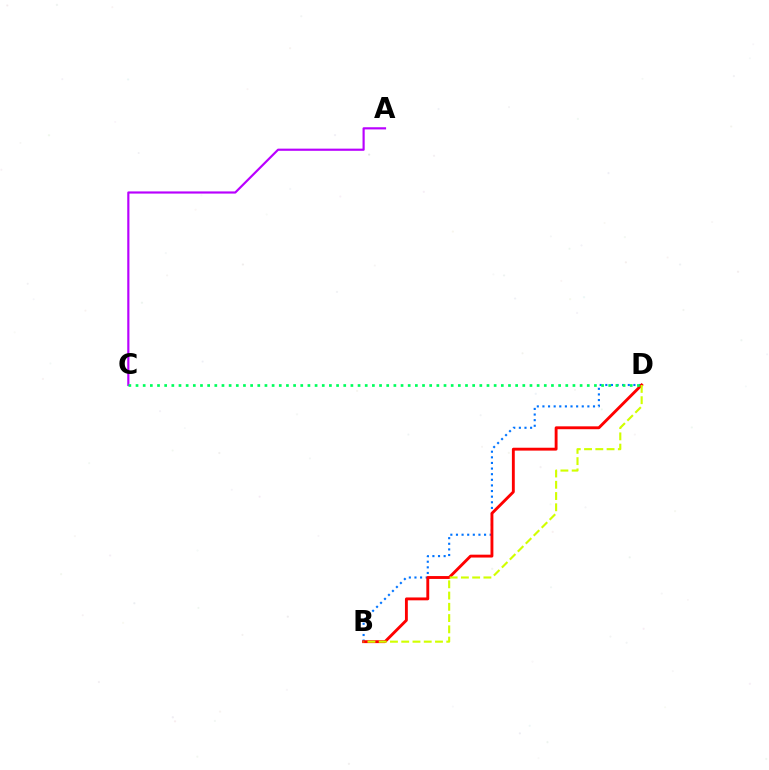{('A', 'C'): [{'color': '#b900ff', 'line_style': 'solid', 'thickness': 1.56}], ('B', 'D'): [{'color': '#0074ff', 'line_style': 'dotted', 'thickness': 1.53}, {'color': '#ff0000', 'line_style': 'solid', 'thickness': 2.07}, {'color': '#d1ff00', 'line_style': 'dashed', 'thickness': 1.53}], ('C', 'D'): [{'color': '#00ff5c', 'line_style': 'dotted', 'thickness': 1.95}]}